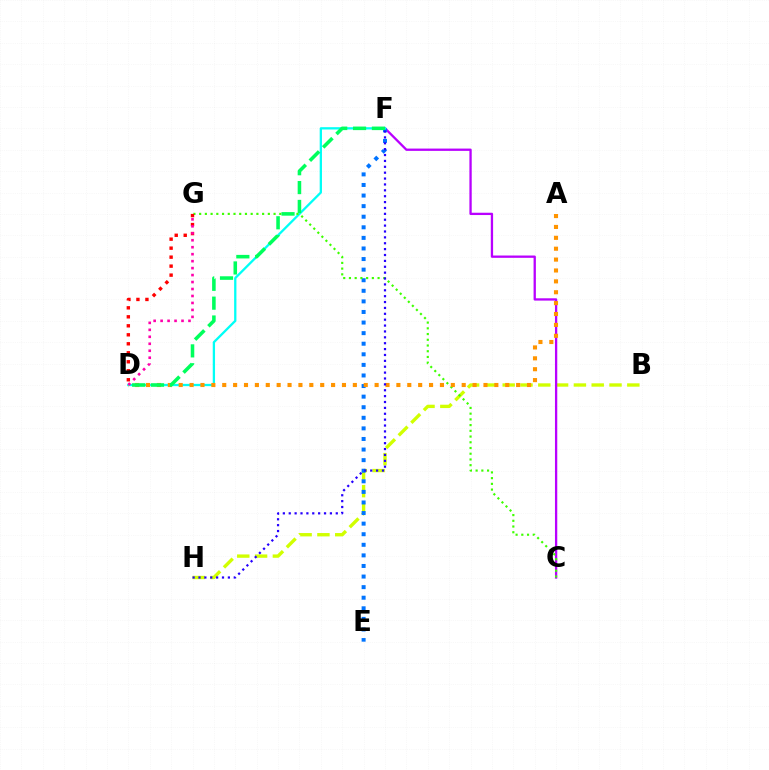{('B', 'H'): [{'color': '#d1ff00', 'line_style': 'dashed', 'thickness': 2.42}], ('C', 'F'): [{'color': '#b900ff', 'line_style': 'solid', 'thickness': 1.66}], ('E', 'F'): [{'color': '#0074ff', 'line_style': 'dotted', 'thickness': 2.88}], ('D', 'F'): [{'color': '#00fff6', 'line_style': 'solid', 'thickness': 1.65}, {'color': '#00ff5c', 'line_style': 'dashed', 'thickness': 2.56}], ('C', 'G'): [{'color': '#3dff00', 'line_style': 'dotted', 'thickness': 1.56}], ('D', 'G'): [{'color': '#ff0000', 'line_style': 'dotted', 'thickness': 2.44}, {'color': '#ff00ac', 'line_style': 'dotted', 'thickness': 1.89}], ('A', 'D'): [{'color': '#ff9400', 'line_style': 'dotted', 'thickness': 2.96}], ('F', 'H'): [{'color': '#2500ff', 'line_style': 'dotted', 'thickness': 1.6}]}